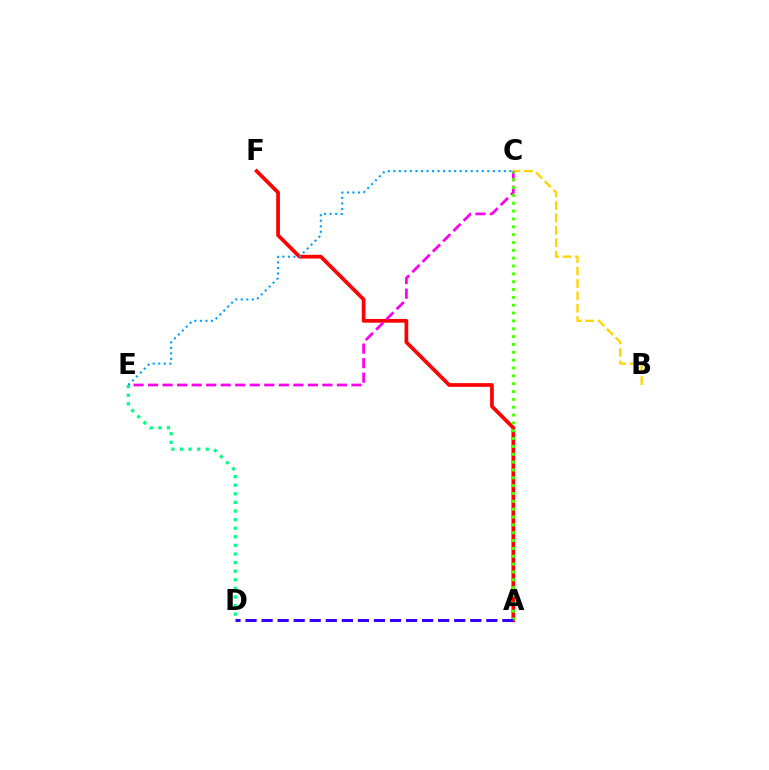{('A', 'F'): [{'color': '#ff0000', 'line_style': 'solid', 'thickness': 2.67}], ('B', 'C'): [{'color': '#ffd500', 'line_style': 'dashed', 'thickness': 1.69}], ('C', 'E'): [{'color': '#ff00ed', 'line_style': 'dashed', 'thickness': 1.97}, {'color': '#009eff', 'line_style': 'dotted', 'thickness': 1.5}], ('A', 'C'): [{'color': '#4fff00', 'line_style': 'dotted', 'thickness': 2.13}], ('D', 'E'): [{'color': '#00ff86', 'line_style': 'dotted', 'thickness': 2.34}], ('A', 'D'): [{'color': '#3700ff', 'line_style': 'dashed', 'thickness': 2.18}]}